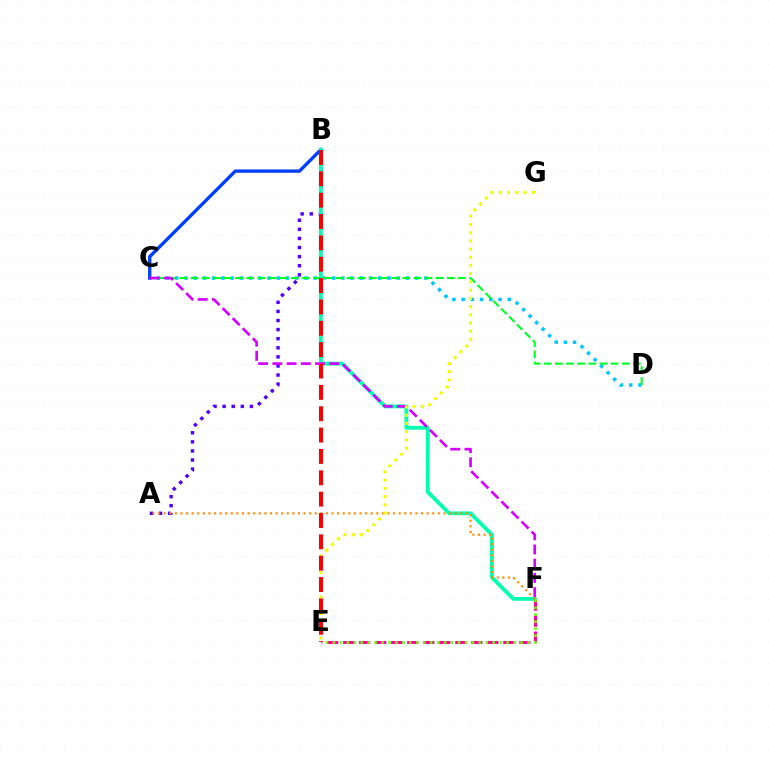{('E', 'F'): [{'color': '#ff00a0', 'line_style': 'dashed', 'thickness': 2.18}, {'color': '#66ff00', 'line_style': 'dotted', 'thickness': 1.89}], ('C', 'D'): [{'color': '#00c7ff', 'line_style': 'dotted', 'thickness': 2.51}, {'color': '#00ff27', 'line_style': 'dashed', 'thickness': 1.51}], ('A', 'B'): [{'color': '#4f00ff', 'line_style': 'dotted', 'thickness': 2.47}], ('B', 'C'): [{'color': '#003fff', 'line_style': 'solid', 'thickness': 2.41}], ('B', 'F'): [{'color': '#00ffaf', 'line_style': 'solid', 'thickness': 2.74}], ('C', 'F'): [{'color': '#d600ff', 'line_style': 'dashed', 'thickness': 1.93}], ('A', 'F'): [{'color': '#ff8800', 'line_style': 'dotted', 'thickness': 1.52}], ('E', 'G'): [{'color': '#eeff00', 'line_style': 'dotted', 'thickness': 2.23}], ('B', 'E'): [{'color': '#ff0000', 'line_style': 'dashed', 'thickness': 2.9}]}